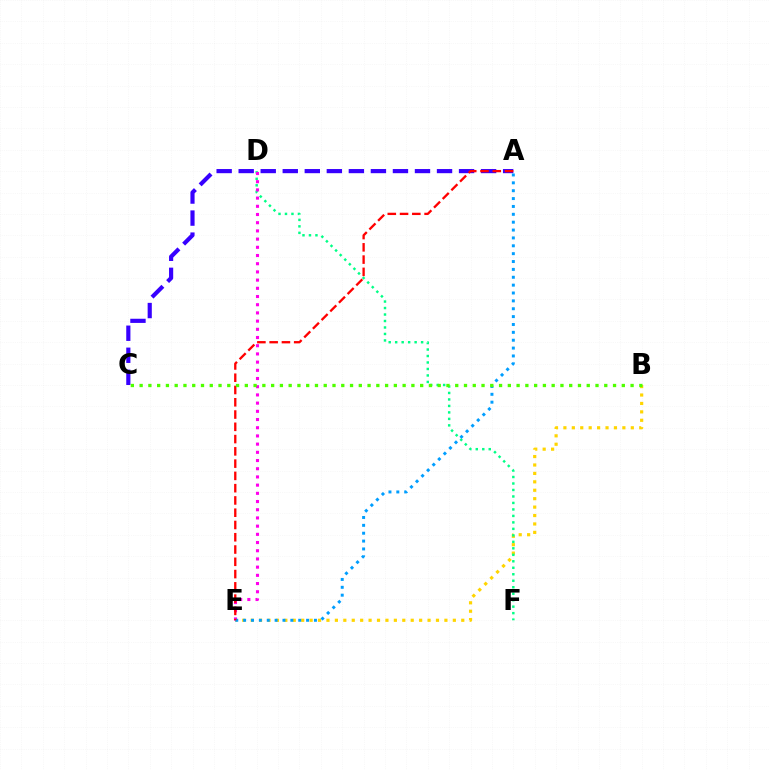{('B', 'E'): [{'color': '#ffd500', 'line_style': 'dotted', 'thickness': 2.29}], ('D', 'F'): [{'color': '#00ff86', 'line_style': 'dotted', 'thickness': 1.76}], ('A', 'C'): [{'color': '#3700ff', 'line_style': 'dashed', 'thickness': 2.99}], ('D', 'E'): [{'color': '#ff00ed', 'line_style': 'dotted', 'thickness': 2.23}], ('A', 'E'): [{'color': '#009eff', 'line_style': 'dotted', 'thickness': 2.14}, {'color': '#ff0000', 'line_style': 'dashed', 'thickness': 1.67}], ('B', 'C'): [{'color': '#4fff00', 'line_style': 'dotted', 'thickness': 2.38}]}